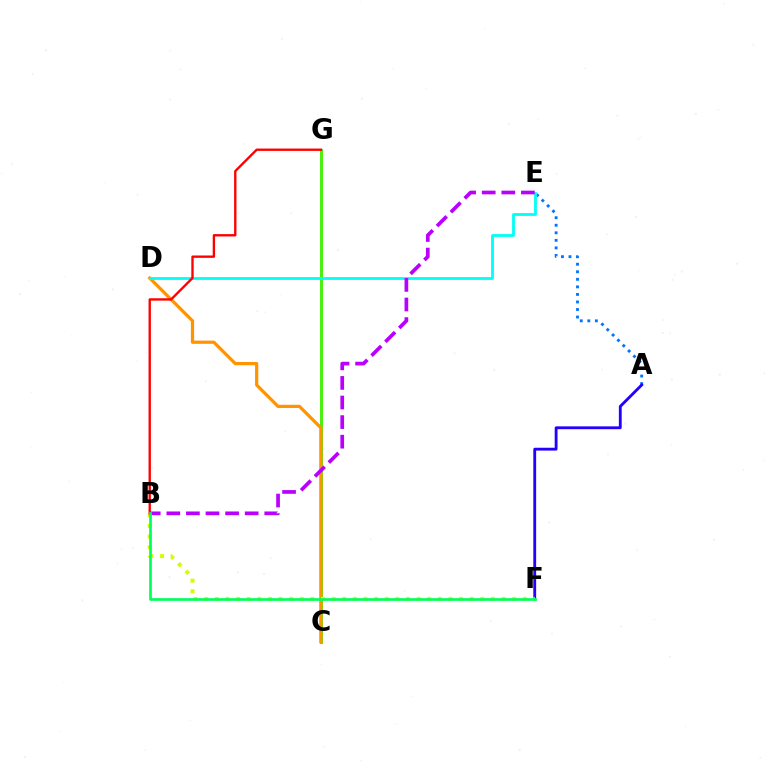{('C', 'G'): [{'color': '#ff00ac', 'line_style': 'solid', 'thickness': 1.87}, {'color': '#3dff00', 'line_style': 'solid', 'thickness': 2.04}], ('C', 'D'): [{'color': '#ff9400', 'line_style': 'solid', 'thickness': 2.32}], ('A', 'E'): [{'color': '#0074ff', 'line_style': 'dotted', 'thickness': 2.05}], ('A', 'F'): [{'color': '#2500ff', 'line_style': 'solid', 'thickness': 2.05}], ('B', 'F'): [{'color': '#d1ff00', 'line_style': 'dotted', 'thickness': 2.89}, {'color': '#00ff5c', 'line_style': 'solid', 'thickness': 1.92}], ('D', 'E'): [{'color': '#00fff6', 'line_style': 'solid', 'thickness': 2.02}], ('B', 'G'): [{'color': '#ff0000', 'line_style': 'solid', 'thickness': 1.7}], ('B', 'E'): [{'color': '#b900ff', 'line_style': 'dashed', 'thickness': 2.66}]}